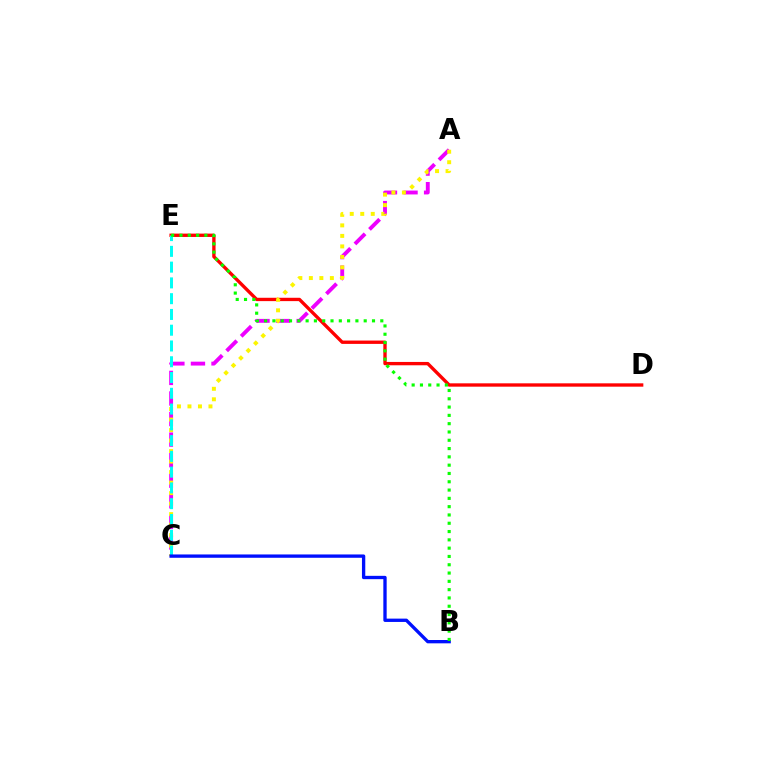{('D', 'E'): [{'color': '#ff0000', 'line_style': 'solid', 'thickness': 2.41}], ('A', 'C'): [{'color': '#ee00ff', 'line_style': 'dashed', 'thickness': 2.79}, {'color': '#fcf500', 'line_style': 'dotted', 'thickness': 2.85}], ('C', 'E'): [{'color': '#00fff6', 'line_style': 'dashed', 'thickness': 2.14}], ('B', 'C'): [{'color': '#0010ff', 'line_style': 'solid', 'thickness': 2.39}], ('B', 'E'): [{'color': '#08ff00', 'line_style': 'dotted', 'thickness': 2.25}]}